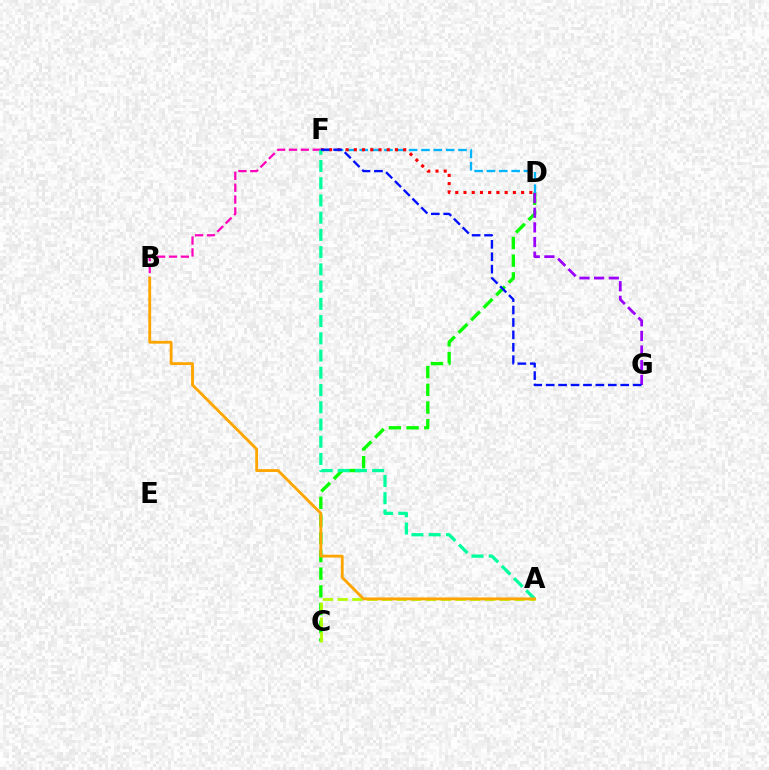{('C', 'D'): [{'color': '#08ff00', 'line_style': 'dashed', 'thickness': 2.41}], ('D', 'F'): [{'color': '#00b5ff', 'line_style': 'dashed', 'thickness': 1.68}, {'color': '#ff0000', 'line_style': 'dotted', 'thickness': 2.24}], ('D', 'G'): [{'color': '#9b00ff', 'line_style': 'dashed', 'thickness': 1.99}], ('B', 'F'): [{'color': '#ff00bd', 'line_style': 'dashed', 'thickness': 1.61}], ('A', 'C'): [{'color': '#b3ff00', 'line_style': 'dashed', 'thickness': 2.0}], ('A', 'F'): [{'color': '#00ff9d', 'line_style': 'dashed', 'thickness': 2.34}], ('F', 'G'): [{'color': '#0010ff', 'line_style': 'dashed', 'thickness': 1.69}], ('A', 'B'): [{'color': '#ffa500', 'line_style': 'solid', 'thickness': 2.05}]}